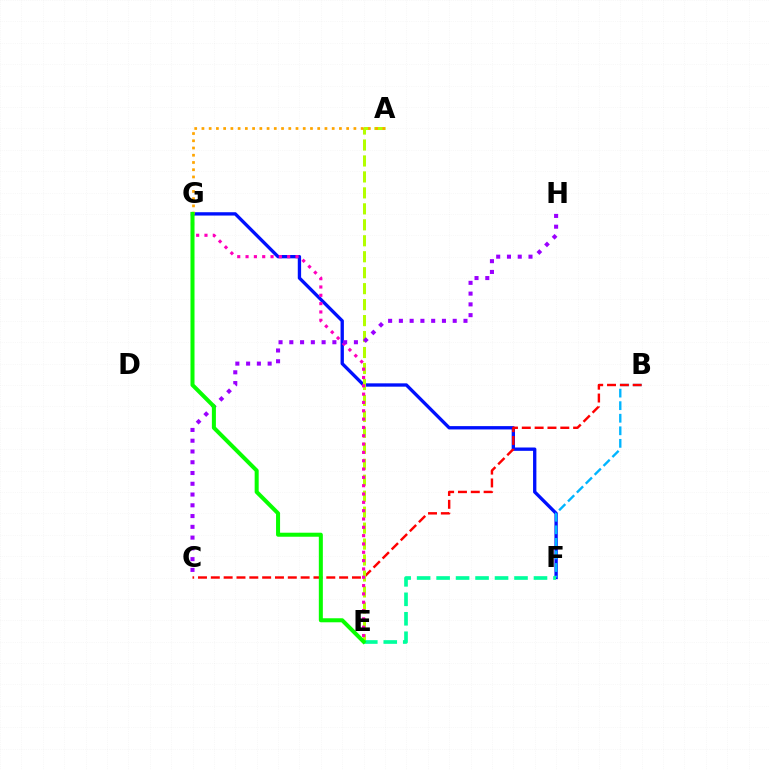{('F', 'G'): [{'color': '#0010ff', 'line_style': 'solid', 'thickness': 2.4}], ('B', 'F'): [{'color': '#00b5ff', 'line_style': 'dashed', 'thickness': 1.71}], ('B', 'C'): [{'color': '#ff0000', 'line_style': 'dashed', 'thickness': 1.74}], ('A', 'E'): [{'color': '#b3ff00', 'line_style': 'dashed', 'thickness': 2.17}], ('E', 'G'): [{'color': '#ff00bd', 'line_style': 'dotted', 'thickness': 2.26}, {'color': '#08ff00', 'line_style': 'solid', 'thickness': 2.9}], ('A', 'G'): [{'color': '#ffa500', 'line_style': 'dotted', 'thickness': 1.97}], ('E', 'F'): [{'color': '#00ff9d', 'line_style': 'dashed', 'thickness': 2.65}], ('C', 'H'): [{'color': '#9b00ff', 'line_style': 'dotted', 'thickness': 2.93}]}